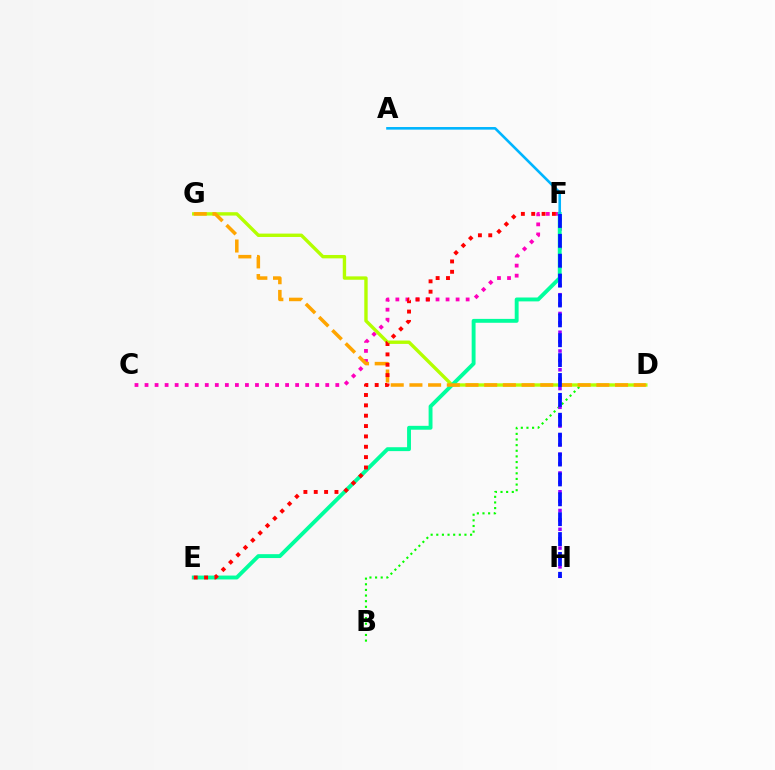{('B', 'D'): [{'color': '#08ff00', 'line_style': 'dotted', 'thickness': 1.53}], ('C', 'F'): [{'color': '#ff00bd', 'line_style': 'dotted', 'thickness': 2.73}], ('D', 'G'): [{'color': '#b3ff00', 'line_style': 'solid', 'thickness': 2.43}, {'color': '#ffa500', 'line_style': 'dashed', 'thickness': 2.54}], ('F', 'H'): [{'color': '#9b00ff', 'line_style': 'dotted', 'thickness': 2.55}, {'color': '#0010ff', 'line_style': 'dashed', 'thickness': 2.7}], ('E', 'F'): [{'color': '#00ff9d', 'line_style': 'solid', 'thickness': 2.8}, {'color': '#ff0000', 'line_style': 'dotted', 'thickness': 2.81}], ('A', 'F'): [{'color': '#00b5ff', 'line_style': 'solid', 'thickness': 1.88}]}